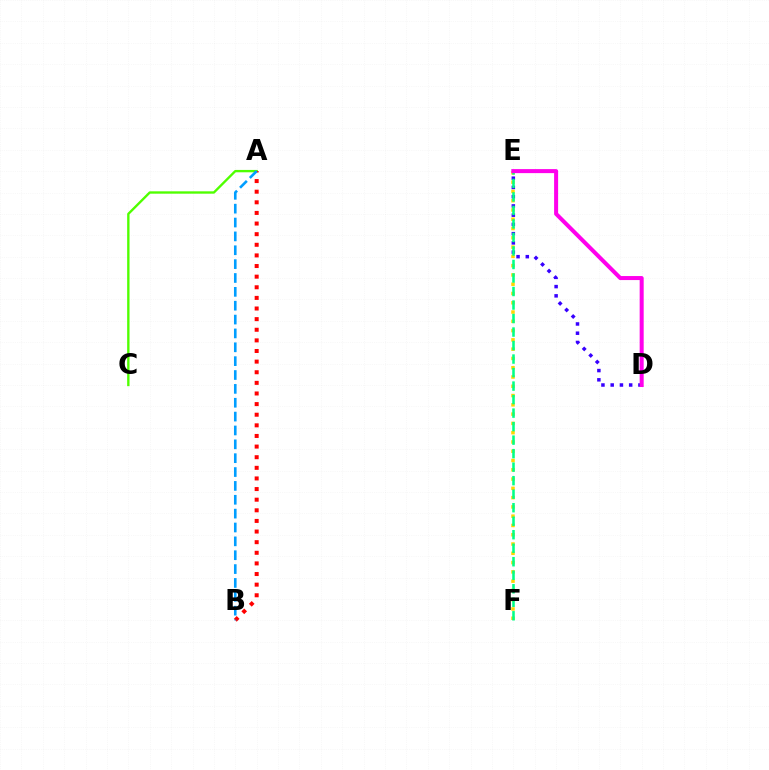{('E', 'F'): [{'color': '#ffd500', 'line_style': 'dotted', 'thickness': 2.52}, {'color': '#00ff86', 'line_style': 'dashed', 'thickness': 1.84}], ('A', 'C'): [{'color': '#4fff00', 'line_style': 'solid', 'thickness': 1.7}], ('A', 'B'): [{'color': '#ff0000', 'line_style': 'dotted', 'thickness': 2.89}, {'color': '#009eff', 'line_style': 'dashed', 'thickness': 1.88}], ('D', 'E'): [{'color': '#3700ff', 'line_style': 'dotted', 'thickness': 2.51}, {'color': '#ff00ed', 'line_style': 'solid', 'thickness': 2.9}]}